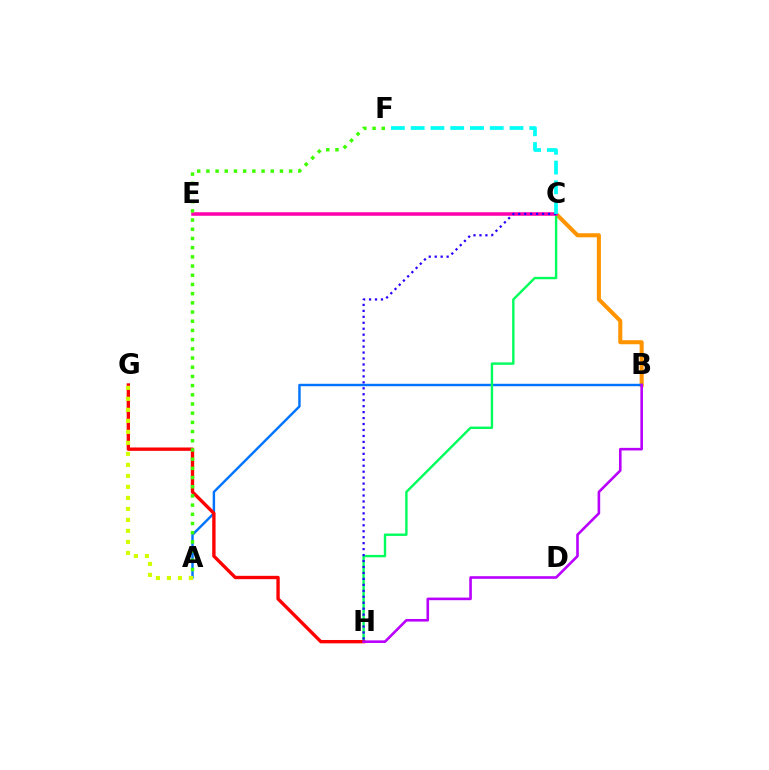{('B', 'C'): [{'color': '#ff9400', 'line_style': 'solid', 'thickness': 2.91}], ('A', 'B'): [{'color': '#0074ff', 'line_style': 'solid', 'thickness': 1.75}], ('C', 'H'): [{'color': '#00ff5c', 'line_style': 'solid', 'thickness': 1.73}, {'color': '#2500ff', 'line_style': 'dotted', 'thickness': 1.62}], ('G', 'H'): [{'color': '#ff0000', 'line_style': 'solid', 'thickness': 2.41}], ('C', 'E'): [{'color': '#ff00ac', 'line_style': 'solid', 'thickness': 2.54}], ('B', 'H'): [{'color': '#b900ff', 'line_style': 'solid', 'thickness': 1.88}], ('A', 'F'): [{'color': '#3dff00', 'line_style': 'dotted', 'thickness': 2.5}], ('A', 'G'): [{'color': '#d1ff00', 'line_style': 'dotted', 'thickness': 2.99}], ('C', 'F'): [{'color': '#00fff6', 'line_style': 'dashed', 'thickness': 2.69}]}